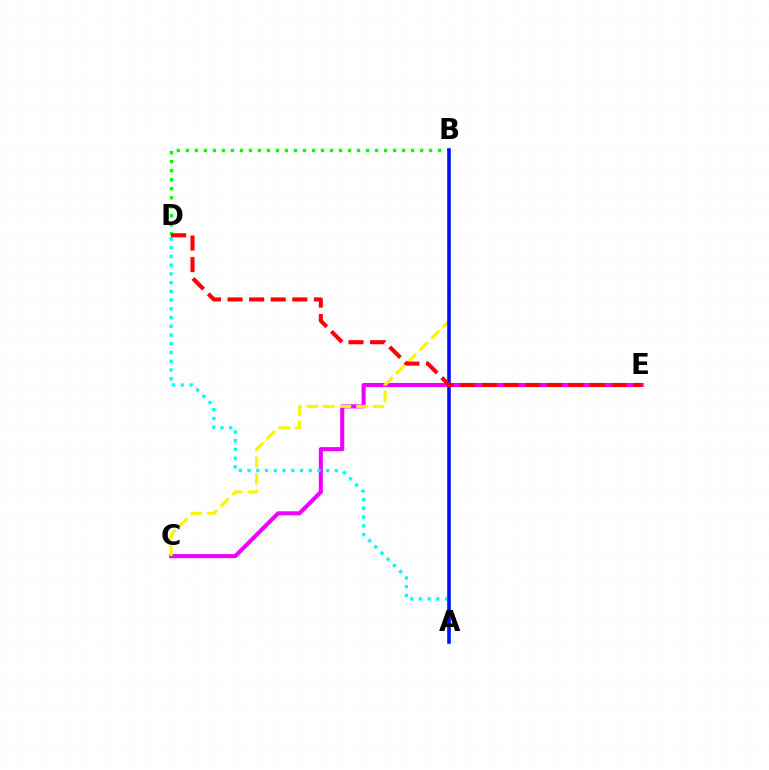{('B', 'D'): [{'color': '#08ff00', 'line_style': 'dotted', 'thickness': 2.45}], ('C', 'E'): [{'color': '#ee00ff', 'line_style': 'solid', 'thickness': 2.93}], ('A', 'D'): [{'color': '#00fff6', 'line_style': 'dotted', 'thickness': 2.37}], ('B', 'C'): [{'color': '#fcf500', 'line_style': 'dashed', 'thickness': 2.24}], ('A', 'B'): [{'color': '#0010ff', 'line_style': 'solid', 'thickness': 2.57}], ('D', 'E'): [{'color': '#ff0000', 'line_style': 'dashed', 'thickness': 2.93}]}